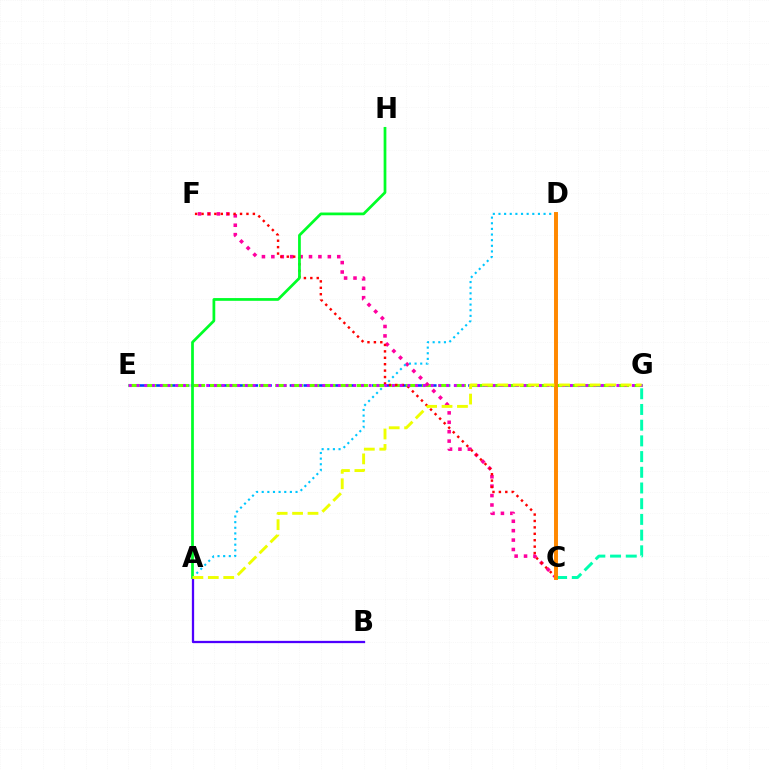{('A', 'B'): [{'color': '#4f00ff', 'line_style': 'solid', 'thickness': 1.64}], ('E', 'G'): [{'color': '#003fff', 'line_style': 'dashed', 'thickness': 1.86}, {'color': '#66ff00', 'line_style': 'dashed', 'thickness': 2.21}, {'color': '#d600ff', 'line_style': 'dotted', 'thickness': 2.1}], ('C', 'F'): [{'color': '#ff00a0', 'line_style': 'dotted', 'thickness': 2.56}, {'color': '#ff0000', 'line_style': 'dotted', 'thickness': 1.74}], ('C', 'G'): [{'color': '#00ffaf', 'line_style': 'dashed', 'thickness': 2.13}], ('A', 'D'): [{'color': '#00c7ff', 'line_style': 'dotted', 'thickness': 1.53}], ('C', 'D'): [{'color': '#ff8800', 'line_style': 'solid', 'thickness': 2.84}], ('A', 'H'): [{'color': '#00ff27', 'line_style': 'solid', 'thickness': 1.97}], ('A', 'G'): [{'color': '#eeff00', 'line_style': 'dashed', 'thickness': 2.1}]}